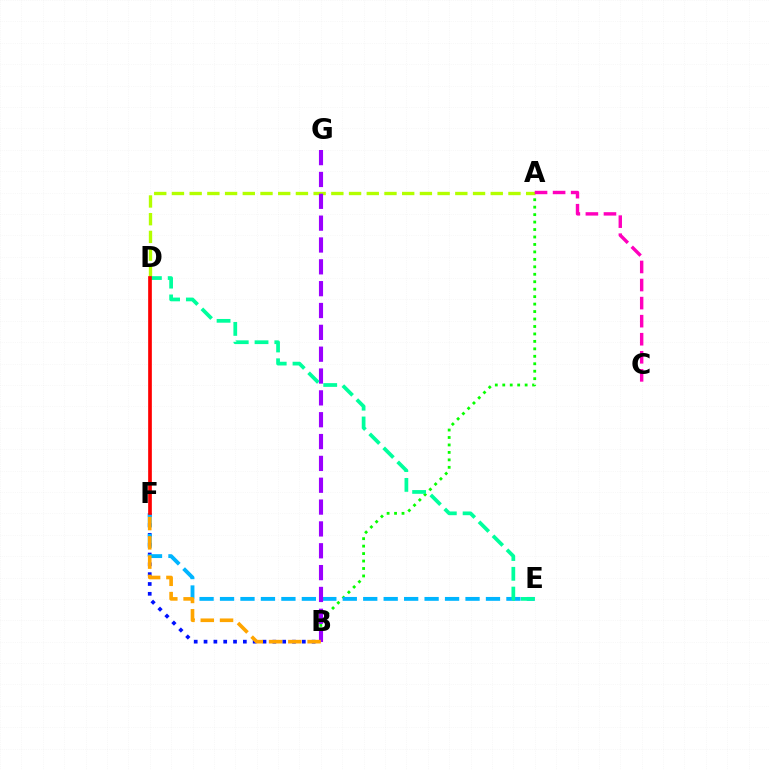{('A', 'B'): [{'color': '#08ff00', 'line_style': 'dotted', 'thickness': 2.03}], ('A', 'D'): [{'color': '#b3ff00', 'line_style': 'dashed', 'thickness': 2.41}], ('B', 'F'): [{'color': '#0010ff', 'line_style': 'dotted', 'thickness': 2.67}, {'color': '#ffa500', 'line_style': 'dashed', 'thickness': 2.62}], ('E', 'F'): [{'color': '#00b5ff', 'line_style': 'dashed', 'thickness': 2.78}], ('B', 'G'): [{'color': '#9b00ff', 'line_style': 'dashed', 'thickness': 2.97}], ('A', 'C'): [{'color': '#ff00bd', 'line_style': 'dashed', 'thickness': 2.45}], ('D', 'E'): [{'color': '#00ff9d', 'line_style': 'dashed', 'thickness': 2.69}], ('D', 'F'): [{'color': '#ff0000', 'line_style': 'solid', 'thickness': 2.65}]}